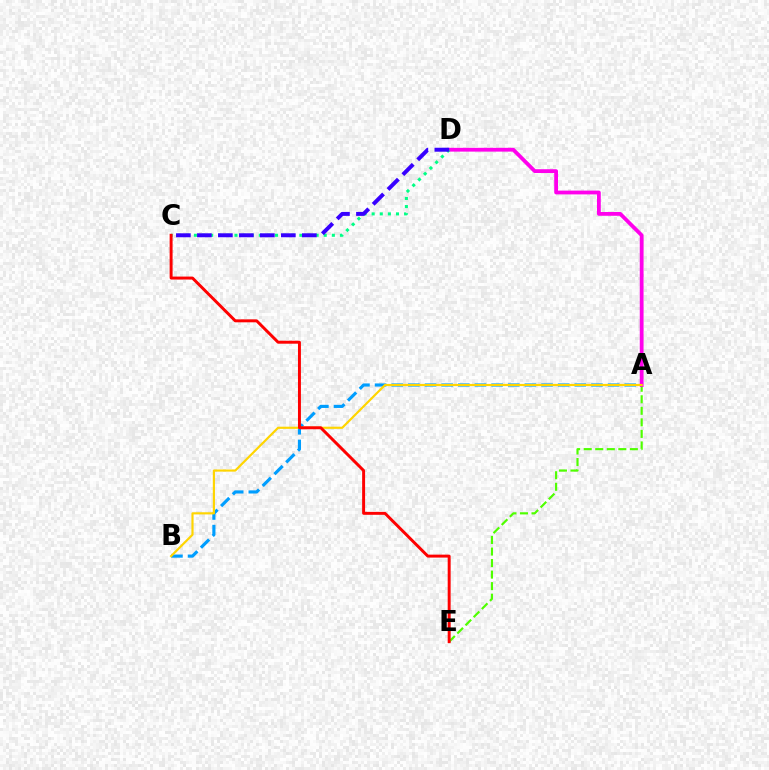{('A', 'E'): [{'color': '#4fff00', 'line_style': 'dashed', 'thickness': 1.57}], ('A', 'B'): [{'color': '#009eff', 'line_style': 'dashed', 'thickness': 2.26}, {'color': '#ffd500', 'line_style': 'solid', 'thickness': 1.56}], ('A', 'D'): [{'color': '#ff00ed', 'line_style': 'solid', 'thickness': 2.73}], ('C', 'D'): [{'color': '#00ff86', 'line_style': 'dotted', 'thickness': 2.2}, {'color': '#3700ff', 'line_style': 'dashed', 'thickness': 2.85}], ('C', 'E'): [{'color': '#ff0000', 'line_style': 'solid', 'thickness': 2.13}]}